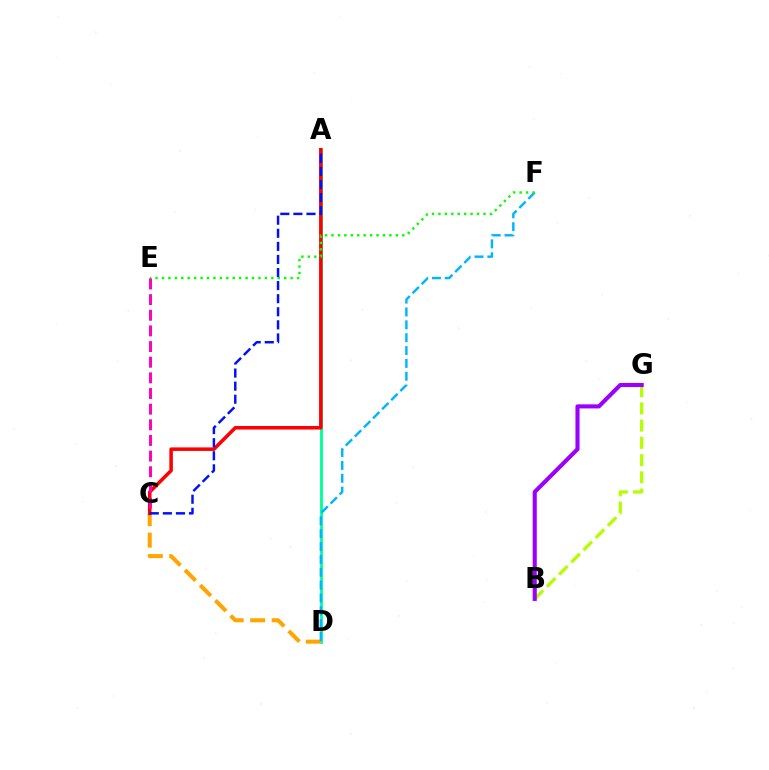{('B', 'G'): [{'color': '#b3ff00', 'line_style': 'dashed', 'thickness': 2.34}, {'color': '#9b00ff', 'line_style': 'solid', 'thickness': 2.95}], ('A', 'D'): [{'color': '#00ff9d', 'line_style': 'solid', 'thickness': 2.07}], ('C', 'D'): [{'color': '#ffa500', 'line_style': 'dashed', 'thickness': 2.92}], ('A', 'C'): [{'color': '#ff0000', 'line_style': 'solid', 'thickness': 2.55}, {'color': '#0010ff', 'line_style': 'dashed', 'thickness': 1.78}], ('D', 'F'): [{'color': '#00b5ff', 'line_style': 'dashed', 'thickness': 1.75}], ('E', 'F'): [{'color': '#08ff00', 'line_style': 'dotted', 'thickness': 1.75}], ('C', 'E'): [{'color': '#ff00bd', 'line_style': 'dashed', 'thickness': 2.13}]}